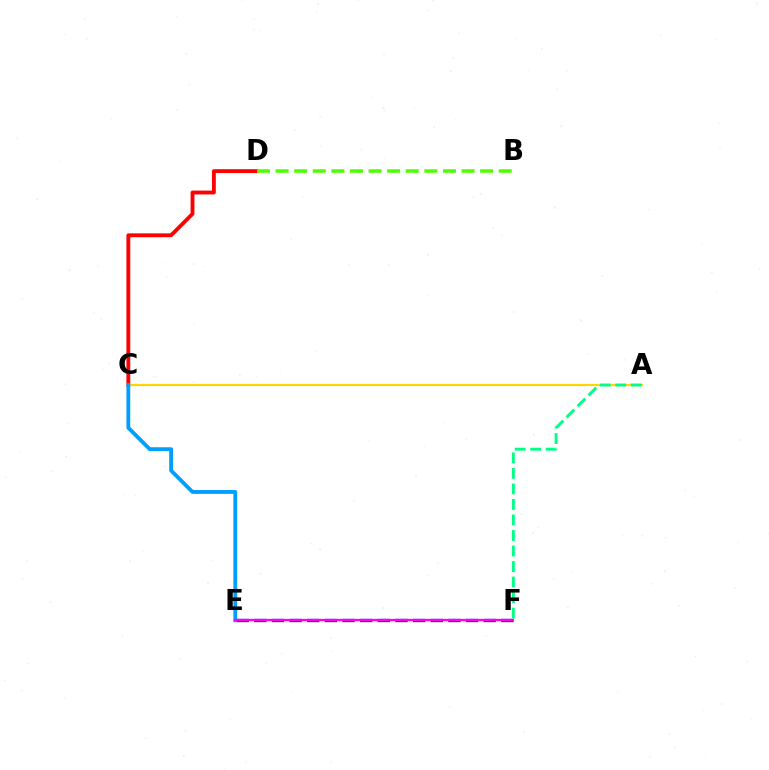{('C', 'D'): [{'color': '#ff0000', 'line_style': 'solid', 'thickness': 2.77}], ('B', 'D'): [{'color': '#4fff00', 'line_style': 'dashed', 'thickness': 2.53}], ('A', 'C'): [{'color': '#ffd500', 'line_style': 'solid', 'thickness': 1.55}], ('E', 'F'): [{'color': '#3700ff', 'line_style': 'dashed', 'thickness': 2.4}, {'color': '#ff00ed', 'line_style': 'solid', 'thickness': 1.64}], ('A', 'F'): [{'color': '#00ff86', 'line_style': 'dashed', 'thickness': 2.11}], ('C', 'E'): [{'color': '#009eff', 'line_style': 'solid', 'thickness': 2.75}]}